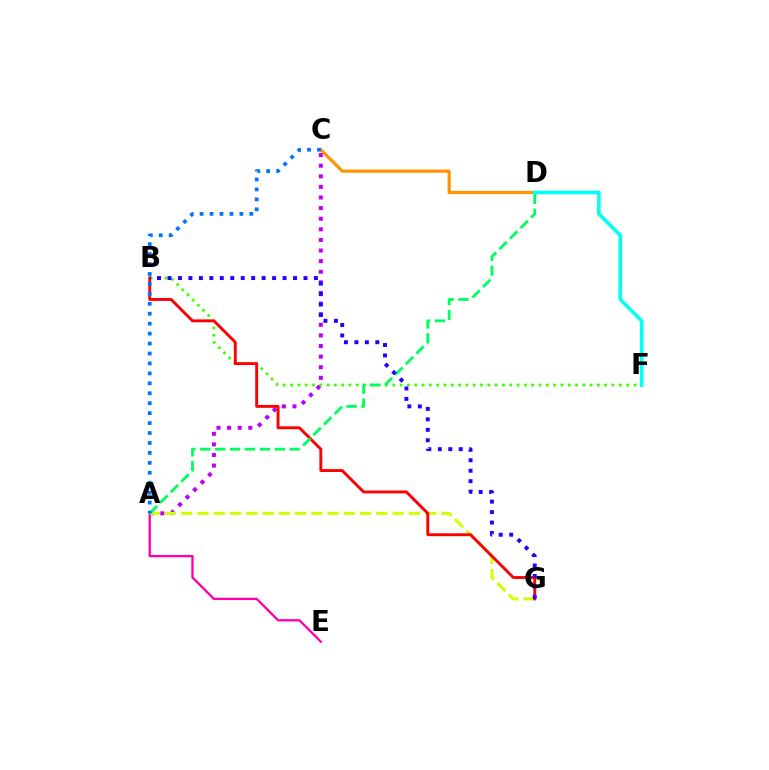{('B', 'F'): [{'color': '#3dff00', 'line_style': 'dotted', 'thickness': 1.99}], ('C', 'D'): [{'color': '#ff9400', 'line_style': 'solid', 'thickness': 2.3}], ('A', 'C'): [{'color': '#b900ff', 'line_style': 'dotted', 'thickness': 2.88}, {'color': '#0074ff', 'line_style': 'dotted', 'thickness': 2.7}], ('A', 'E'): [{'color': '#ff00ac', 'line_style': 'solid', 'thickness': 1.67}], ('A', 'G'): [{'color': '#d1ff00', 'line_style': 'dashed', 'thickness': 2.21}], ('B', 'G'): [{'color': '#ff0000', 'line_style': 'solid', 'thickness': 2.08}, {'color': '#2500ff', 'line_style': 'dotted', 'thickness': 2.84}], ('A', 'D'): [{'color': '#00ff5c', 'line_style': 'dashed', 'thickness': 2.03}], ('D', 'F'): [{'color': '#00fff6', 'line_style': 'solid', 'thickness': 2.61}]}